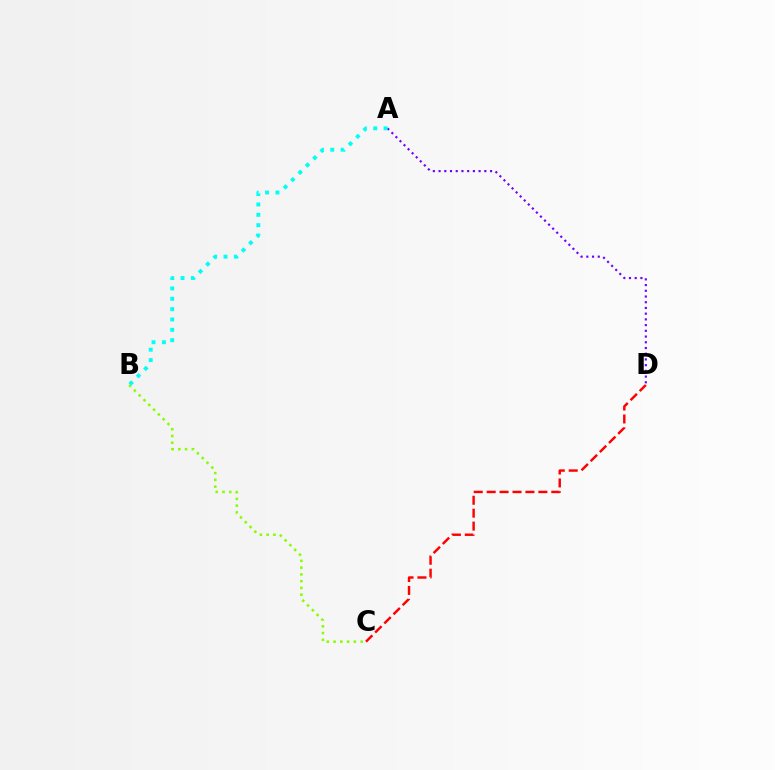{('A', 'D'): [{'color': '#7200ff', 'line_style': 'dotted', 'thickness': 1.55}], ('C', 'D'): [{'color': '#ff0000', 'line_style': 'dashed', 'thickness': 1.76}], ('B', 'C'): [{'color': '#84ff00', 'line_style': 'dotted', 'thickness': 1.84}], ('A', 'B'): [{'color': '#00fff6', 'line_style': 'dotted', 'thickness': 2.81}]}